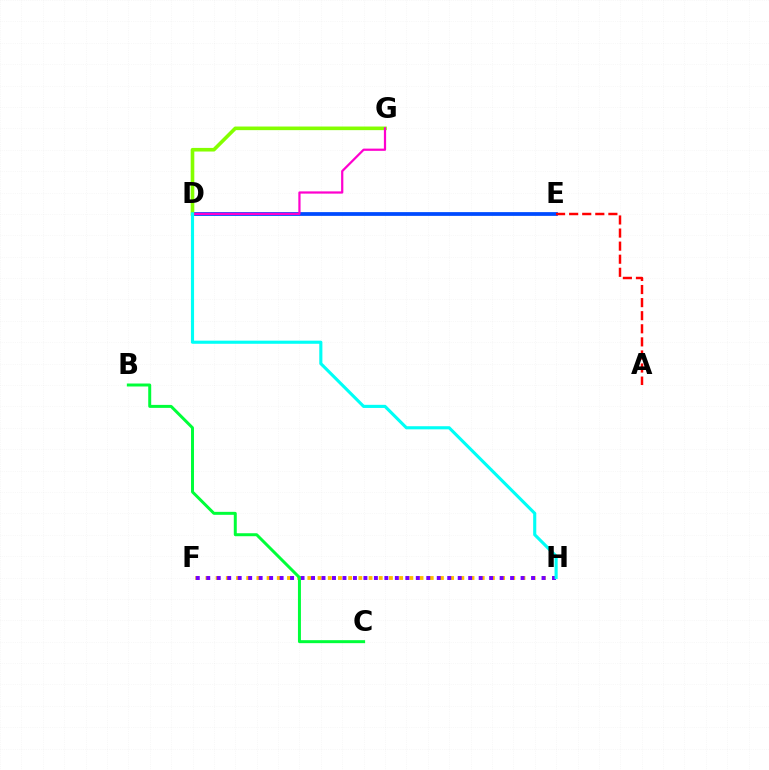{('F', 'H'): [{'color': '#ffbd00', 'line_style': 'dotted', 'thickness': 2.77}, {'color': '#7200ff', 'line_style': 'dotted', 'thickness': 2.85}], ('D', 'E'): [{'color': '#004bff', 'line_style': 'solid', 'thickness': 2.71}], ('D', 'G'): [{'color': '#84ff00', 'line_style': 'solid', 'thickness': 2.6}, {'color': '#ff00cf', 'line_style': 'solid', 'thickness': 1.6}], ('A', 'E'): [{'color': '#ff0000', 'line_style': 'dashed', 'thickness': 1.78}], ('D', 'H'): [{'color': '#00fff6', 'line_style': 'solid', 'thickness': 2.25}], ('B', 'C'): [{'color': '#00ff39', 'line_style': 'solid', 'thickness': 2.15}]}